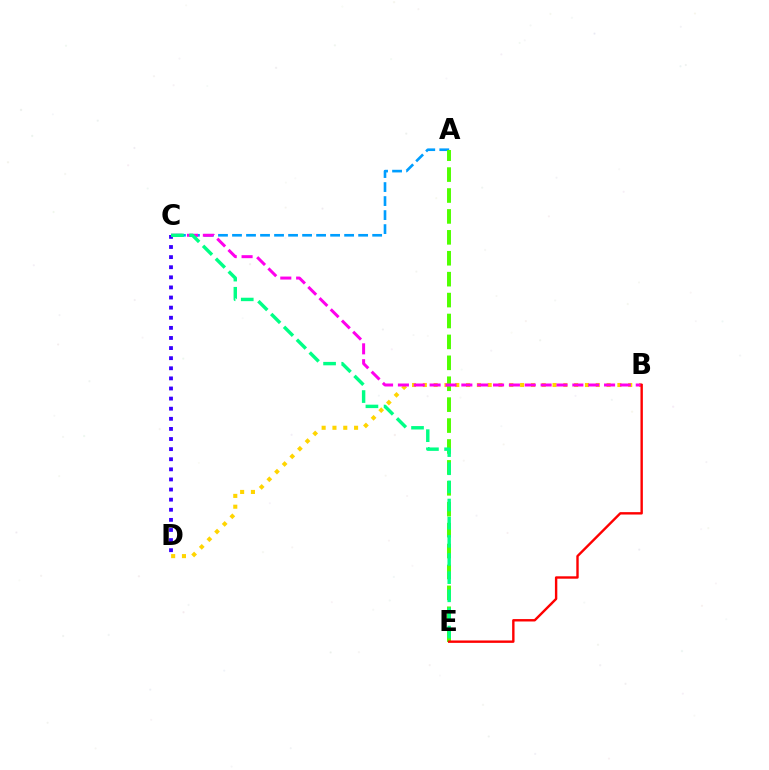{('B', 'D'): [{'color': '#ffd500', 'line_style': 'dotted', 'thickness': 2.94}], ('A', 'C'): [{'color': '#009eff', 'line_style': 'dashed', 'thickness': 1.9}], ('C', 'D'): [{'color': '#3700ff', 'line_style': 'dotted', 'thickness': 2.75}], ('A', 'E'): [{'color': '#4fff00', 'line_style': 'dashed', 'thickness': 2.84}], ('B', 'C'): [{'color': '#ff00ed', 'line_style': 'dashed', 'thickness': 2.15}], ('B', 'E'): [{'color': '#ff0000', 'line_style': 'solid', 'thickness': 1.73}], ('C', 'E'): [{'color': '#00ff86', 'line_style': 'dashed', 'thickness': 2.47}]}